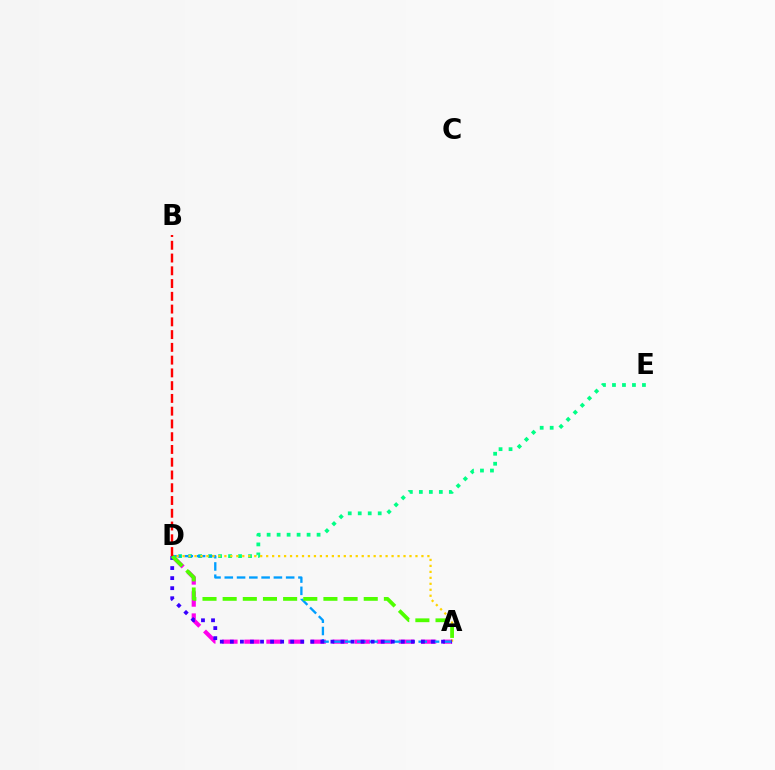{('A', 'D'): [{'color': '#ff00ed', 'line_style': 'dashed', 'thickness': 3.0}, {'color': '#009eff', 'line_style': 'dashed', 'thickness': 1.67}, {'color': '#ffd500', 'line_style': 'dotted', 'thickness': 1.62}, {'color': '#3700ff', 'line_style': 'dotted', 'thickness': 2.73}, {'color': '#4fff00', 'line_style': 'dashed', 'thickness': 2.74}], ('D', 'E'): [{'color': '#00ff86', 'line_style': 'dotted', 'thickness': 2.71}], ('B', 'D'): [{'color': '#ff0000', 'line_style': 'dashed', 'thickness': 1.73}]}